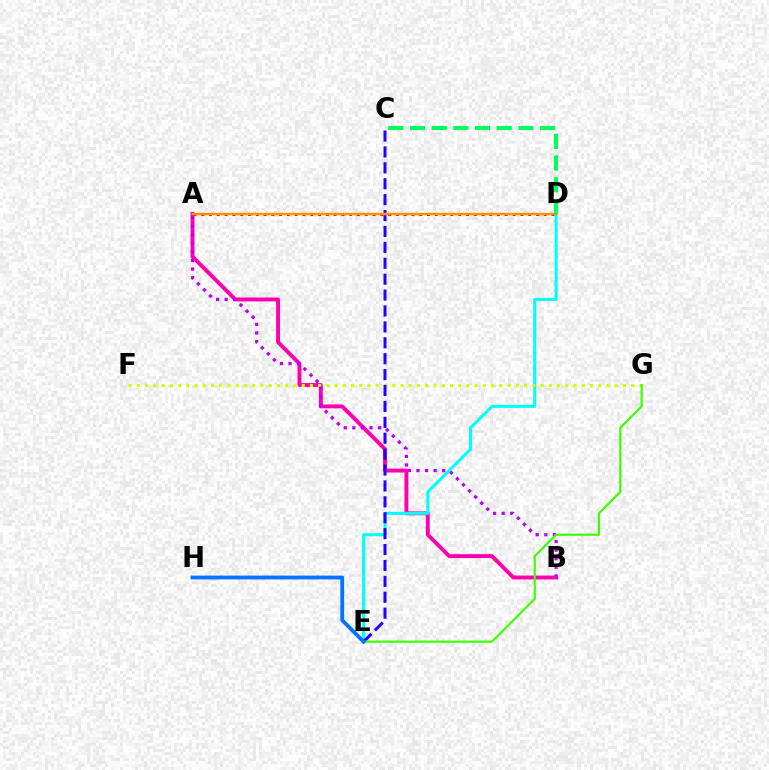{('A', 'B'): [{'color': '#ff00ac', 'line_style': 'solid', 'thickness': 2.81}, {'color': '#b900ff', 'line_style': 'dotted', 'thickness': 2.33}], ('D', 'E'): [{'color': '#00fff6', 'line_style': 'solid', 'thickness': 2.18}], ('F', 'G'): [{'color': '#d1ff00', 'line_style': 'dotted', 'thickness': 2.24}], ('C', 'E'): [{'color': '#2500ff', 'line_style': 'dashed', 'thickness': 2.16}], ('E', 'G'): [{'color': '#3dff00', 'line_style': 'solid', 'thickness': 1.57}], ('A', 'D'): [{'color': '#ff0000', 'line_style': 'dotted', 'thickness': 2.11}, {'color': '#ff9400', 'line_style': 'solid', 'thickness': 1.77}], ('E', 'H'): [{'color': '#0074ff', 'line_style': 'solid', 'thickness': 2.75}], ('C', 'D'): [{'color': '#00ff5c', 'line_style': 'dashed', 'thickness': 2.95}]}